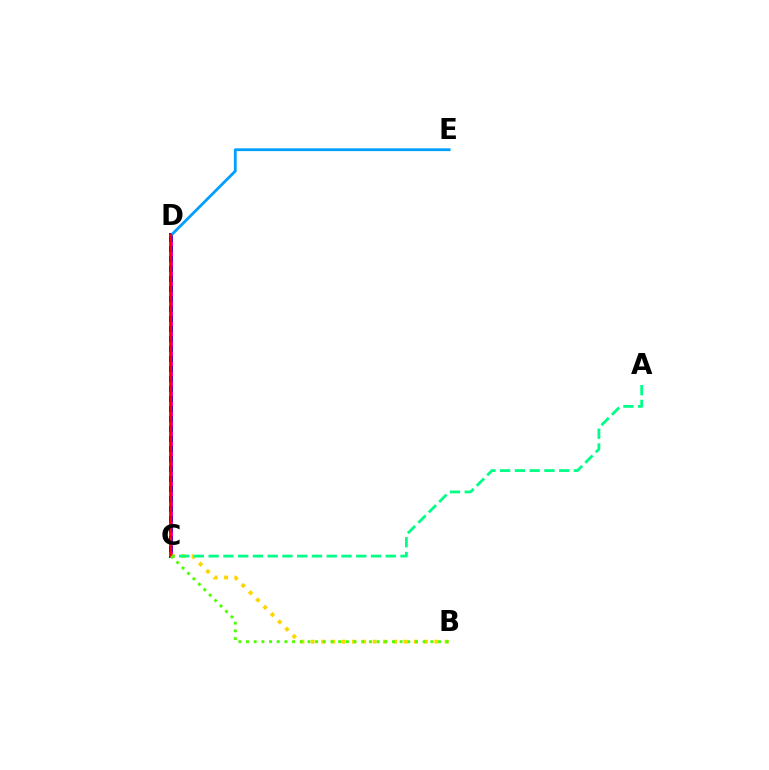{('C', 'D'): [{'color': '#3700ff', 'line_style': 'solid', 'thickness': 2.88}, {'color': '#ff00ed', 'line_style': 'dotted', 'thickness': 2.72}, {'color': '#ff0000', 'line_style': 'solid', 'thickness': 1.75}], ('B', 'C'): [{'color': '#ffd500', 'line_style': 'dotted', 'thickness': 2.8}, {'color': '#4fff00', 'line_style': 'dotted', 'thickness': 2.09}], ('A', 'C'): [{'color': '#00ff86', 'line_style': 'dashed', 'thickness': 2.01}], ('D', 'E'): [{'color': '#009eff', 'line_style': 'solid', 'thickness': 2.01}]}